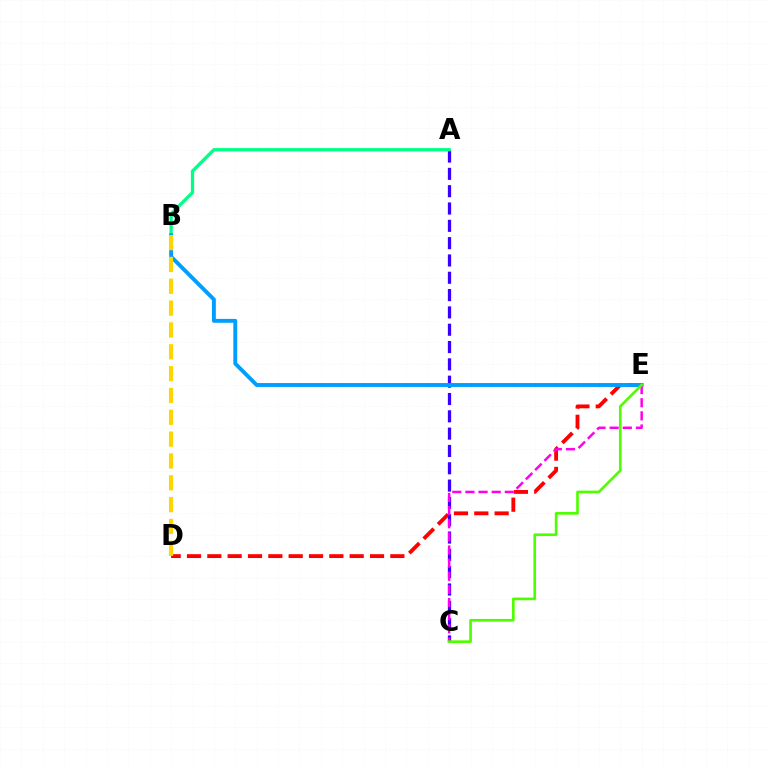{('D', 'E'): [{'color': '#ff0000', 'line_style': 'dashed', 'thickness': 2.76}], ('A', 'C'): [{'color': '#3700ff', 'line_style': 'dashed', 'thickness': 2.35}], ('A', 'B'): [{'color': '#00ff86', 'line_style': 'solid', 'thickness': 2.37}], ('B', 'E'): [{'color': '#009eff', 'line_style': 'solid', 'thickness': 2.81}], ('C', 'E'): [{'color': '#ff00ed', 'line_style': 'dashed', 'thickness': 1.78}, {'color': '#4fff00', 'line_style': 'solid', 'thickness': 1.92}], ('B', 'D'): [{'color': '#ffd500', 'line_style': 'dashed', 'thickness': 2.97}]}